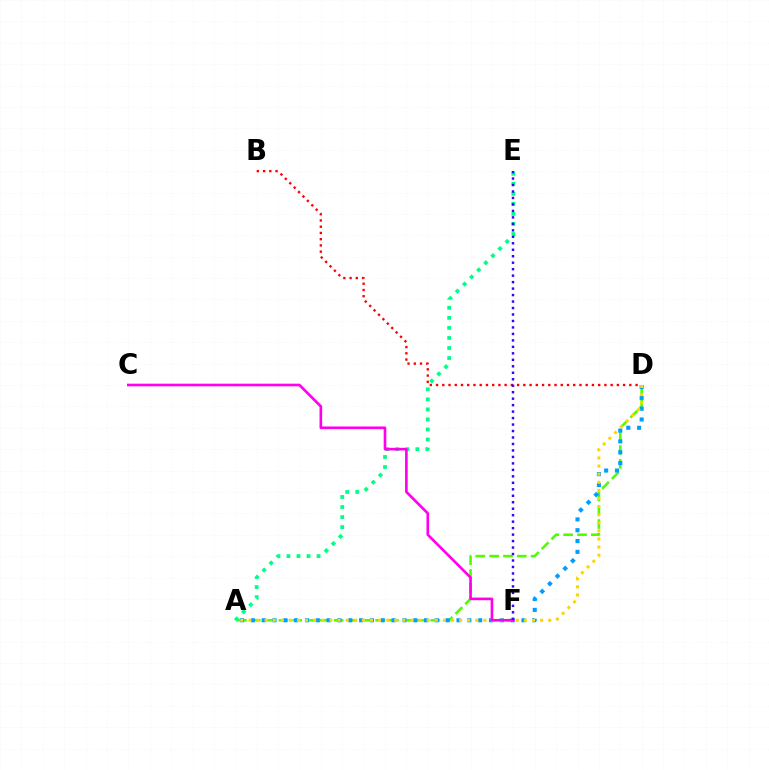{('A', 'D'): [{'color': '#4fff00', 'line_style': 'dashed', 'thickness': 1.88}, {'color': '#009eff', 'line_style': 'dotted', 'thickness': 2.94}, {'color': '#ffd500', 'line_style': 'dotted', 'thickness': 2.2}], ('A', 'E'): [{'color': '#00ff86', 'line_style': 'dotted', 'thickness': 2.73}], ('C', 'F'): [{'color': '#ff00ed', 'line_style': 'solid', 'thickness': 1.91}], ('B', 'D'): [{'color': '#ff0000', 'line_style': 'dotted', 'thickness': 1.69}], ('E', 'F'): [{'color': '#3700ff', 'line_style': 'dotted', 'thickness': 1.76}]}